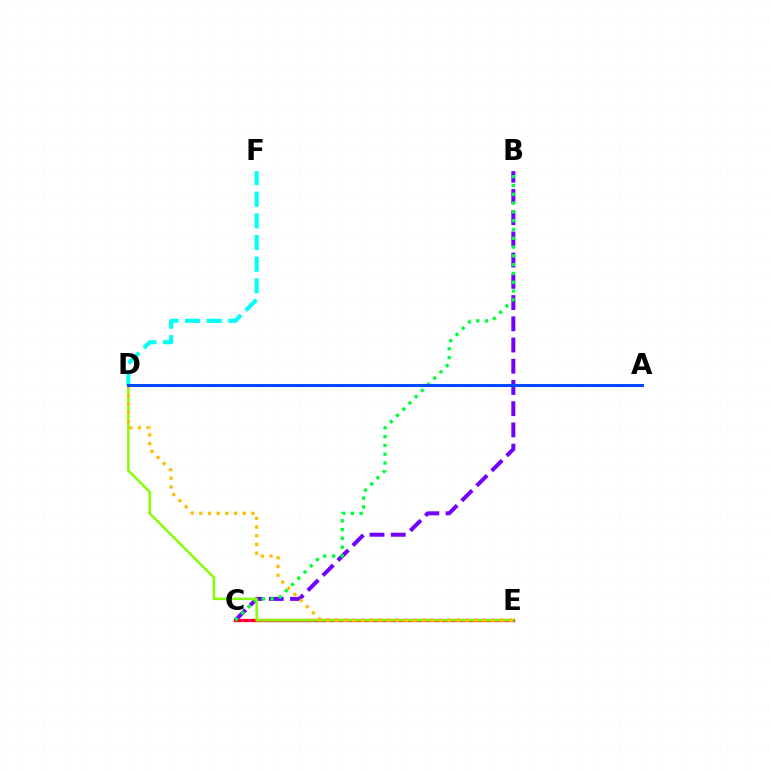{('B', 'C'): [{'color': '#7200ff', 'line_style': 'dashed', 'thickness': 2.88}, {'color': '#00ff39', 'line_style': 'dotted', 'thickness': 2.39}], ('C', 'E'): [{'color': '#ff0000', 'line_style': 'solid', 'thickness': 2.37}, {'color': '#ff00cf', 'line_style': 'dotted', 'thickness': 1.93}], ('D', 'F'): [{'color': '#00fff6', 'line_style': 'dashed', 'thickness': 2.94}], ('D', 'E'): [{'color': '#84ff00', 'line_style': 'solid', 'thickness': 1.76}, {'color': '#ffbd00', 'line_style': 'dotted', 'thickness': 2.36}], ('A', 'D'): [{'color': '#004bff', 'line_style': 'solid', 'thickness': 2.18}]}